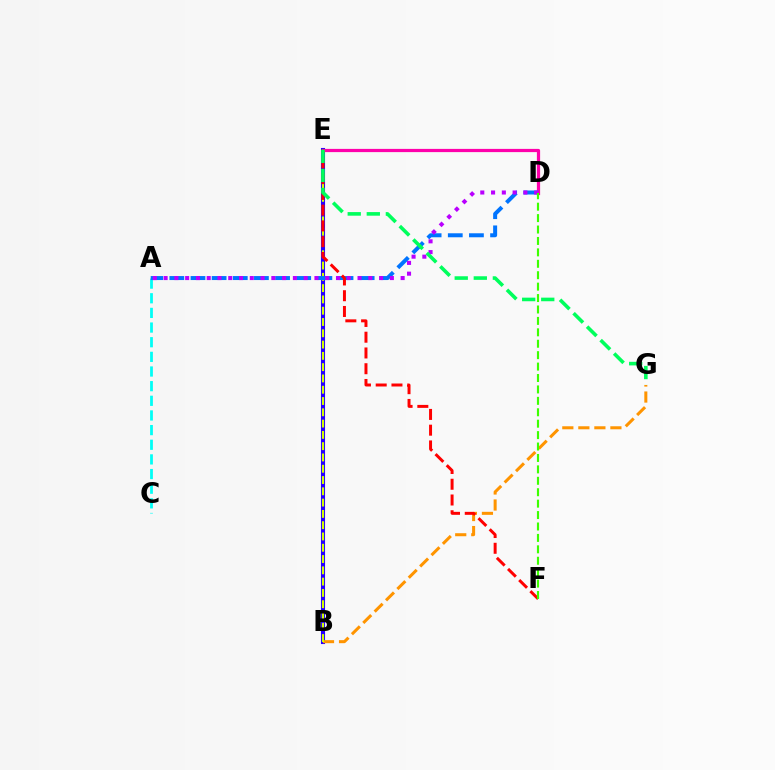{('A', 'C'): [{'color': '#00fff6', 'line_style': 'dashed', 'thickness': 1.99}], ('B', 'E'): [{'color': '#2500ff', 'line_style': 'solid', 'thickness': 2.95}, {'color': '#d1ff00', 'line_style': 'dashed', 'thickness': 1.53}], ('B', 'G'): [{'color': '#ff9400', 'line_style': 'dashed', 'thickness': 2.18}], ('D', 'E'): [{'color': '#ff00ac', 'line_style': 'solid', 'thickness': 2.32}], ('A', 'D'): [{'color': '#0074ff', 'line_style': 'dashed', 'thickness': 2.87}, {'color': '#b900ff', 'line_style': 'dotted', 'thickness': 2.93}], ('E', 'F'): [{'color': '#ff0000', 'line_style': 'dashed', 'thickness': 2.14}], ('D', 'F'): [{'color': '#3dff00', 'line_style': 'dashed', 'thickness': 1.55}], ('E', 'G'): [{'color': '#00ff5c', 'line_style': 'dashed', 'thickness': 2.59}]}